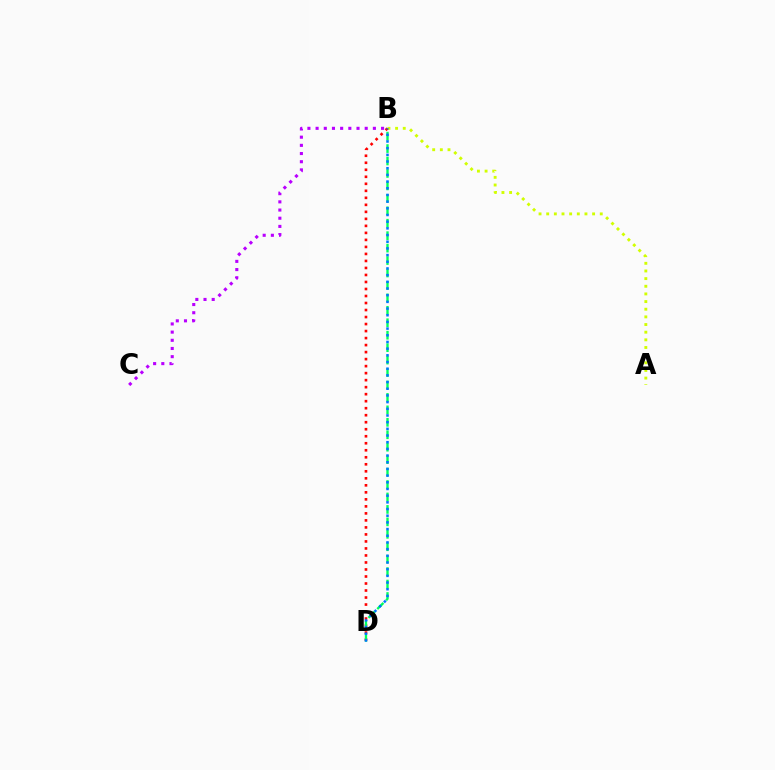{('A', 'B'): [{'color': '#d1ff00', 'line_style': 'dotted', 'thickness': 2.08}], ('B', 'D'): [{'color': '#ff0000', 'line_style': 'dotted', 'thickness': 1.91}, {'color': '#00ff5c', 'line_style': 'dashed', 'thickness': 1.69}, {'color': '#0074ff', 'line_style': 'dotted', 'thickness': 1.82}], ('B', 'C'): [{'color': '#b900ff', 'line_style': 'dotted', 'thickness': 2.22}]}